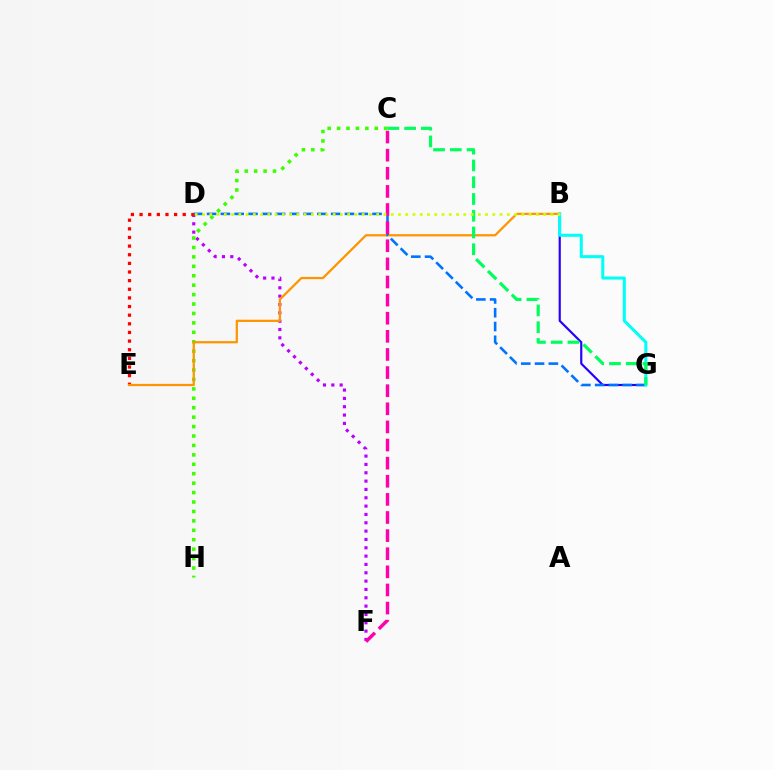{('D', 'F'): [{'color': '#b900ff', 'line_style': 'dotted', 'thickness': 2.26}], ('D', 'E'): [{'color': '#ff0000', 'line_style': 'dotted', 'thickness': 2.35}], ('C', 'H'): [{'color': '#3dff00', 'line_style': 'dotted', 'thickness': 2.56}], ('B', 'G'): [{'color': '#2500ff', 'line_style': 'solid', 'thickness': 1.56}, {'color': '#00fff6', 'line_style': 'solid', 'thickness': 2.19}], ('B', 'E'): [{'color': '#ff9400', 'line_style': 'solid', 'thickness': 1.61}], ('D', 'G'): [{'color': '#0074ff', 'line_style': 'dashed', 'thickness': 1.87}], ('C', 'F'): [{'color': '#ff00ac', 'line_style': 'dashed', 'thickness': 2.46}], ('C', 'G'): [{'color': '#00ff5c', 'line_style': 'dashed', 'thickness': 2.28}], ('B', 'D'): [{'color': '#d1ff00', 'line_style': 'dotted', 'thickness': 1.97}]}